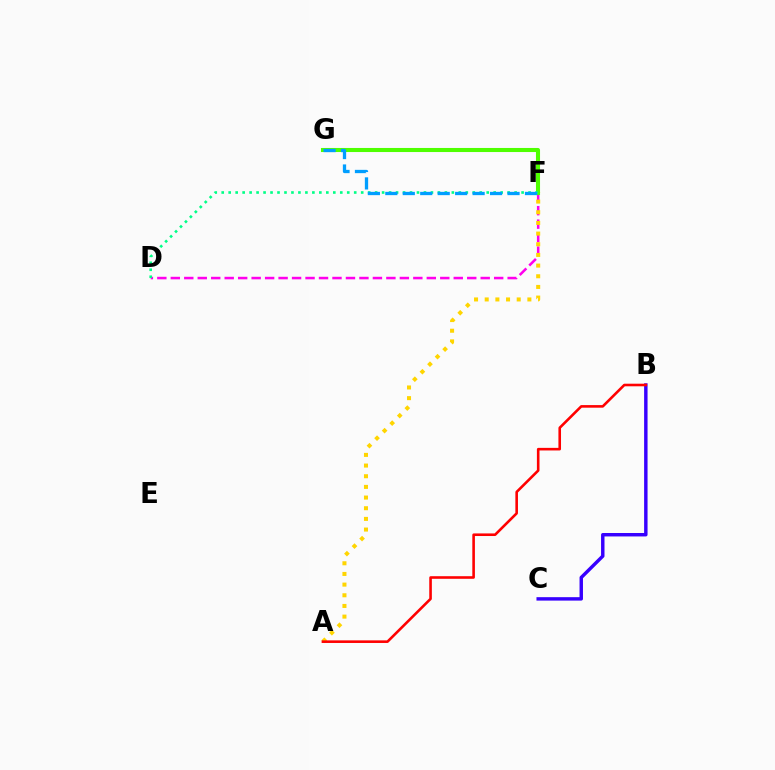{('D', 'F'): [{'color': '#ff00ed', 'line_style': 'dashed', 'thickness': 1.83}, {'color': '#00ff86', 'line_style': 'dotted', 'thickness': 1.89}], ('A', 'F'): [{'color': '#ffd500', 'line_style': 'dotted', 'thickness': 2.9}], ('B', 'C'): [{'color': '#3700ff', 'line_style': 'solid', 'thickness': 2.47}], ('F', 'G'): [{'color': '#4fff00', 'line_style': 'solid', 'thickness': 2.93}, {'color': '#009eff', 'line_style': 'dashed', 'thickness': 2.37}], ('A', 'B'): [{'color': '#ff0000', 'line_style': 'solid', 'thickness': 1.87}]}